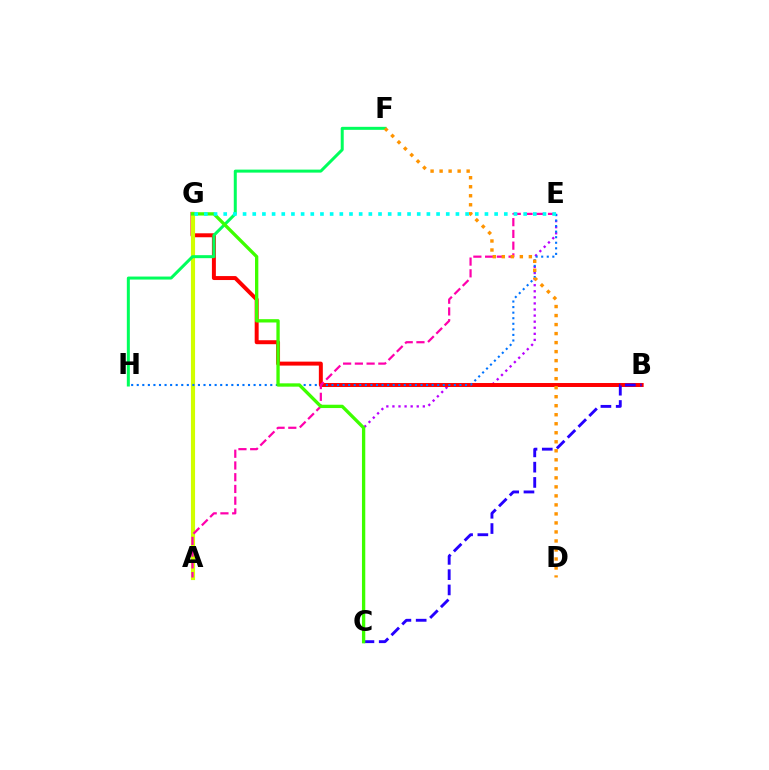{('C', 'E'): [{'color': '#b900ff', 'line_style': 'dotted', 'thickness': 1.65}], ('B', 'G'): [{'color': '#ff0000', 'line_style': 'solid', 'thickness': 2.86}], ('B', 'C'): [{'color': '#2500ff', 'line_style': 'dashed', 'thickness': 2.07}], ('A', 'G'): [{'color': '#d1ff00', 'line_style': 'solid', 'thickness': 2.97}], ('E', 'H'): [{'color': '#0074ff', 'line_style': 'dotted', 'thickness': 1.51}], ('A', 'E'): [{'color': '#ff00ac', 'line_style': 'dashed', 'thickness': 1.6}], ('F', 'H'): [{'color': '#00ff5c', 'line_style': 'solid', 'thickness': 2.16}], ('D', 'F'): [{'color': '#ff9400', 'line_style': 'dotted', 'thickness': 2.45}], ('C', 'G'): [{'color': '#3dff00', 'line_style': 'solid', 'thickness': 2.39}], ('E', 'G'): [{'color': '#00fff6', 'line_style': 'dotted', 'thickness': 2.63}]}